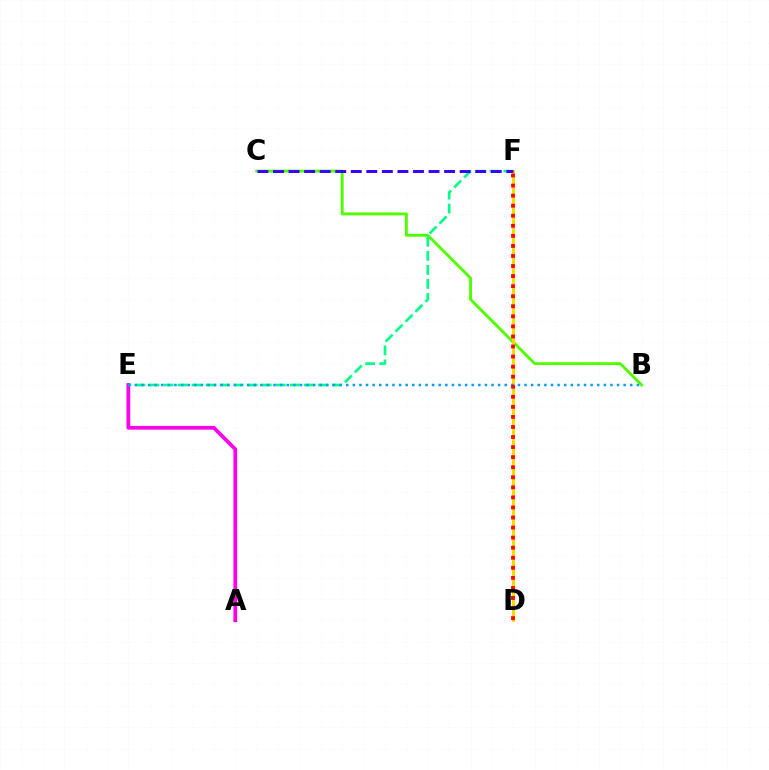{('B', 'C'): [{'color': '#4fff00', 'line_style': 'solid', 'thickness': 2.07}], ('E', 'F'): [{'color': '#00ff86', 'line_style': 'dashed', 'thickness': 1.91}], ('A', 'E'): [{'color': '#ff00ed', 'line_style': 'solid', 'thickness': 2.7}], ('D', 'F'): [{'color': '#ffd500', 'line_style': 'solid', 'thickness': 2.15}, {'color': '#ff0000', 'line_style': 'dotted', 'thickness': 2.73}], ('B', 'E'): [{'color': '#009eff', 'line_style': 'dotted', 'thickness': 1.79}], ('C', 'F'): [{'color': '#3700ff', 'line_style': 'dashed', 'thickness': 2.11}]}